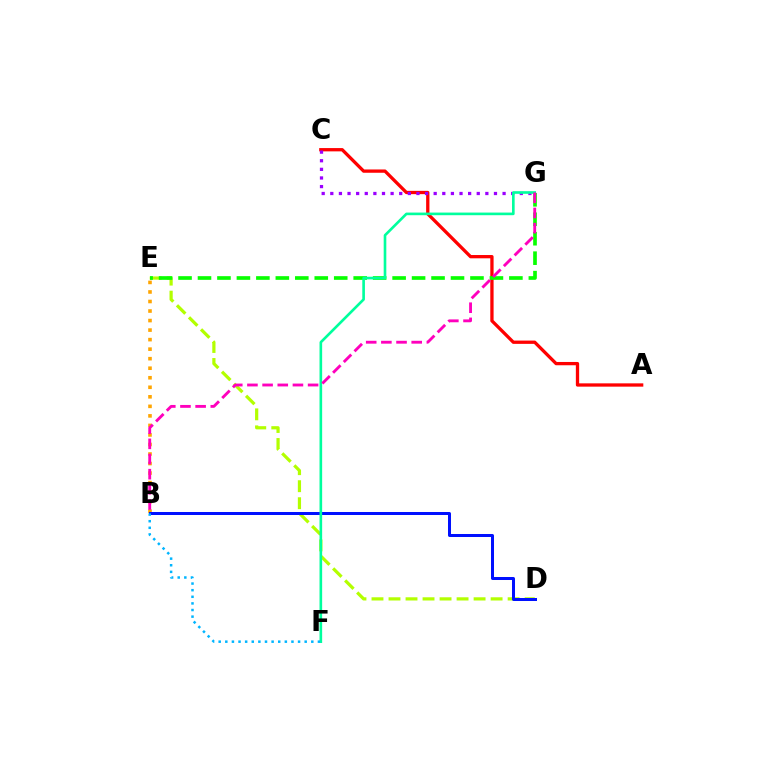{('A', 'C'): [{'color': '#ff0000', 'line_style': 'solid', 'thickness': 2.37}], ('D', 'E'): [{'color': '#b3ff00', 'line_style': 'dashed', 'thickness': 2.31}], ('E', 'G'): [{'color': '#08ff00', 'line_style': 'dashed', 'thickness': 2.64}], ('B', 'E'): [{'color': '#ffa500', 'line_style': 'dotted', 'thickness': 2.59}], ('C', 'G'): [{'color': '#9b00ff', 'line_style': 'dotted', 'thickness': 2.34}], ('B', 'D'): [{'color': '#0010ff', 'line_style': 'solid', 'thickness': 2.17}], ('F', 'G'): [{'color': '#00ff9d', 'line_style': 'solid', 'thickness': 1.9}], ('B', 'F'): [{'color': '#00b5ff', 'line_style': 'dotted', 'thickness': 1.8}], ('B', 'G'): [{'color': '#ff00bd', 'line_style': 'dashed', 'thickness': 2.06}]}